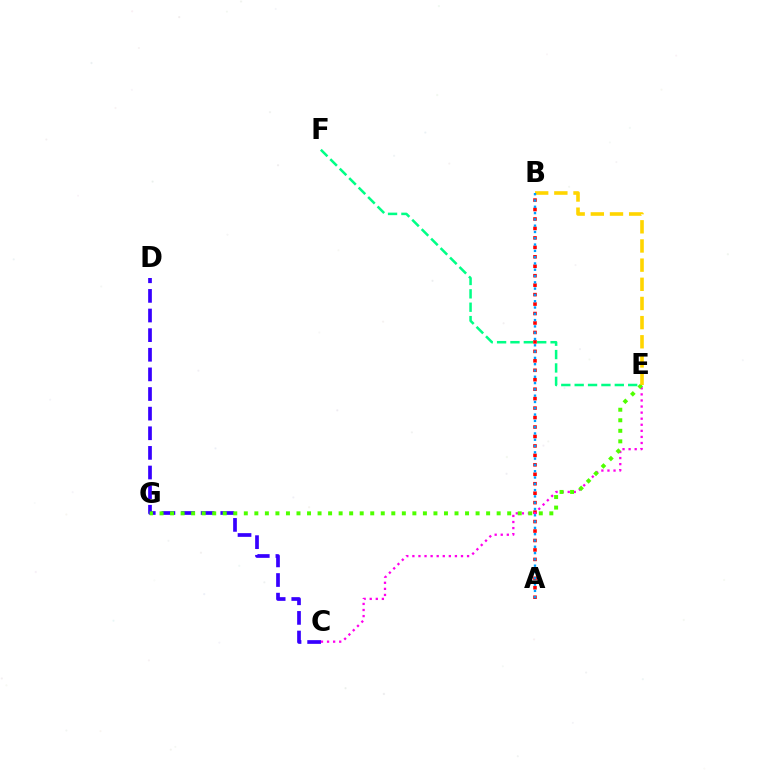{('A', 'B'): [{'color': '#ff0000', 'line_style': 'dotted', 'thickness': 2.57}, {'color': '#009eff', 'line_style': 'dotted', 'thickness': 1.71}], ('C', 'D'): [{'color': '#3700ff', 'line_style': 'dashed', 'thickness': 2.67}], ('E', 'F'): [{'color': '#00ff86', 'line_style': 'dashed', 'thickness': 1.82}], ('C', 'E'): [{'color': '#ff00ed', 'line_style': 'dotted', 'thickness': 1.65}], ('E', 'G'): [{'color': '#4fff00', 'line_style': 'dotted', 'thickness': 2.86}], ('B', 'E'): [{'color': '#ffd500', 'line_style': 'dashed', 'thickness': 2.6}]}